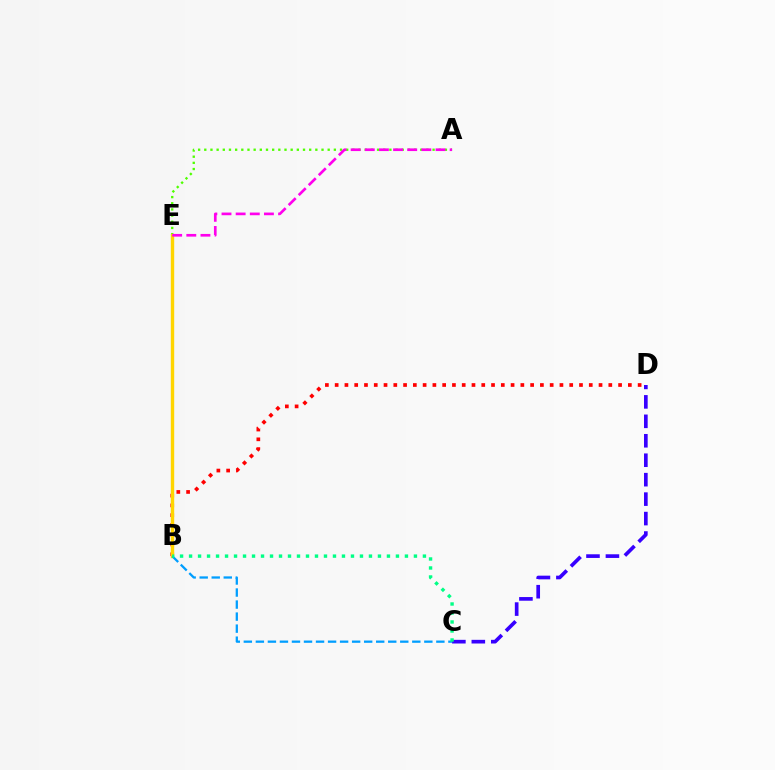{('B', 'D'): [{'color': '#ff0000', 'line_style': 'dotted', 'thickness': 2.66}], ('C', 'D'): [{'color': '#3700ff', 'line_style': 'dashed', 'thickness': 2.64}], ('A', 'E'): [{'color': '#4fff00', 'line_style': 'dotted', 'thickness': 1.68}, {'color': '#ff00ed', 'line_style': 'dashed', 'thickness': 1.92}], ('B', 'E'): [{'color': '#ffd500', 'line_style': 'solid', 'thickness': 2.44}], ('B', 'C'): [{'color': '#009eff', 'line_style': 'dashed', 'thickness': 1.63}, {'color': '#00ff86', 'line_style': 'dotted', 'thickness': 2.44}]}